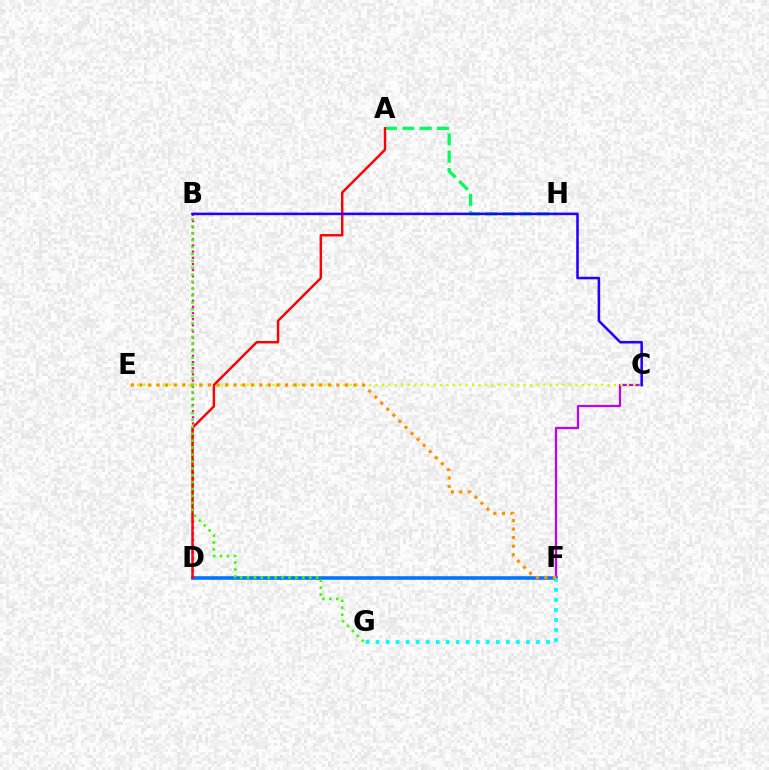{('D', 'F'): [{'color': '#0074ff', 'line_style': 'solid', 'thickness': 2.57}], ('B', 'D'): [{'color': '#ff00ac', 'line_style': 'dotted', 'thickness': 1.67}], ('C', 'F'): [{'color': '#b900ff', 'line_style': 'solid', 'thickness': 1.62}], ('A', 'H'): [{'color': '#00ff5c', 'line_style': 'dashed', 'thickness': 2.35}], ('F', 'G'): [{'color': '#00fff6', 'line_style': 'dotted', 'thickness': 2.72}], ('C', 'E'): [{'color': '#d1ff00', 'line_style': 'dotted', 'thickness': 1.75}], ('E', 'F'): [{'color': '#ff9400', 'line_style': 'dotted', 'thickness': 2.33}], ('A', 'D'): [{'color': '#ff0000', 'line_style': 'solid', 'thickness': 1.75}], ('B', 'C'): [{'color': '#2500ff', 'line_style': 'solid', 'thickness': 1.85}], ('B', 'G'): [{'color': '#3dff00', 'line_style': 'dotted', 'thickness': 1.88}]}